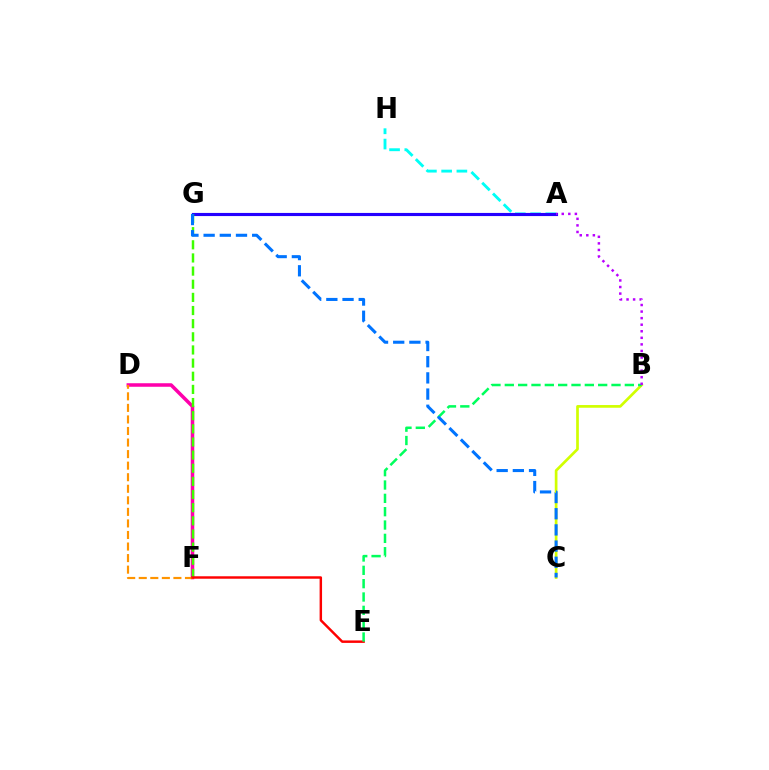{('B', 'C'): [{'color': '#d1ff00', 'line_style': 'solid', 'thickness': 1.94}], ('D', 'F'): [{'color': '#ff00ac', 'line_style': 'solid', 'thickness': 2.54}, {'color': '#ff9400', 'line_style': 'dashed', 'thickness': 1.57}], ('A', 'H'): [{'color': '#00fff6', 'line_style': 'dashed', 'thickness': 2.07}], ('A', 'G'): [{'color': '#2500ff', 'line_style': 'solid', 'thickness': 2.25}], ('F', 'G'): [{'color': '#3dff00', 'line_style': 'dashed', 'thickness': 1.79}], ('E', 'F'): [{'color': '#ff0000', 'line_style': 'solid', 'thickness': 1.77}], ('B', 'E'): [{'color': '#00ff5c', 'line_style': 'dashed', 'thickness': 1.81}], ('C', 'G'): [{'color': '#0074ff', 'line_style': 'dashed', 'thickness': 2.2}], ('A', 'B'): [{'color': '#b900ff', 'line_style': 'dotted', 'thickness': 1.78}]}